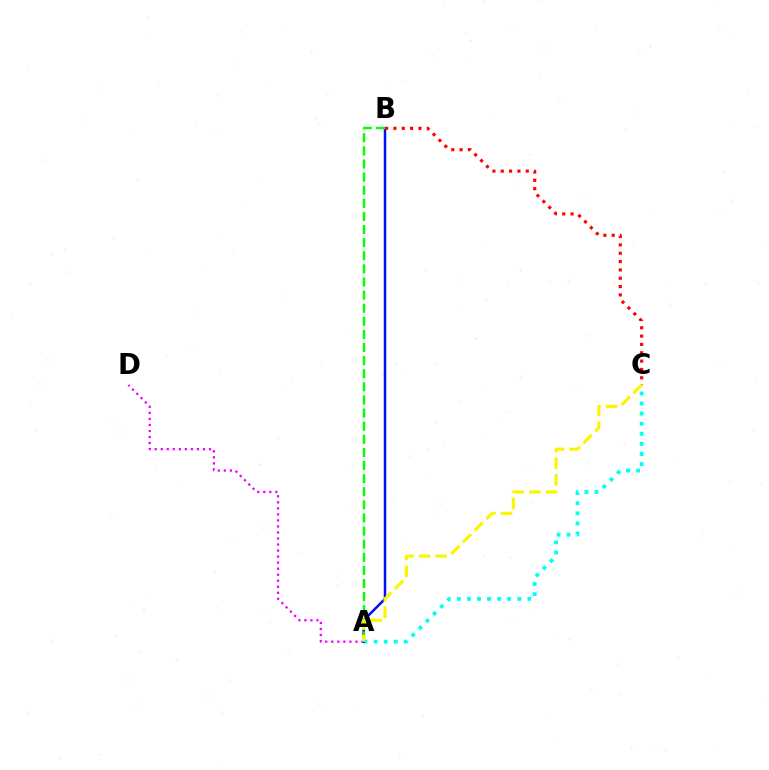{('A', 'D'): [{'color': '#ee00ff', 'line_style': 'dotted', 'thickness': 1.64}], ('A', 'C'): [{'color': '#00fff6', 'line_style': 'dotted', 'thickness': 2.74}, {'color': '#fcf500', 'line_style': 'dashed', 'thickness': 2.26}], ('A', 'B'): [{'color': '#0010ff', 'line_style': 'solid', 'thickness': 1.81}, {'color': '#08ff00', 'line_style': 'dashed', 'thickness': 1.78}], ('B', 'C'): [{'color': '#ff0000', 'line_style': 'dotted', 'thickness': 2.27}]}